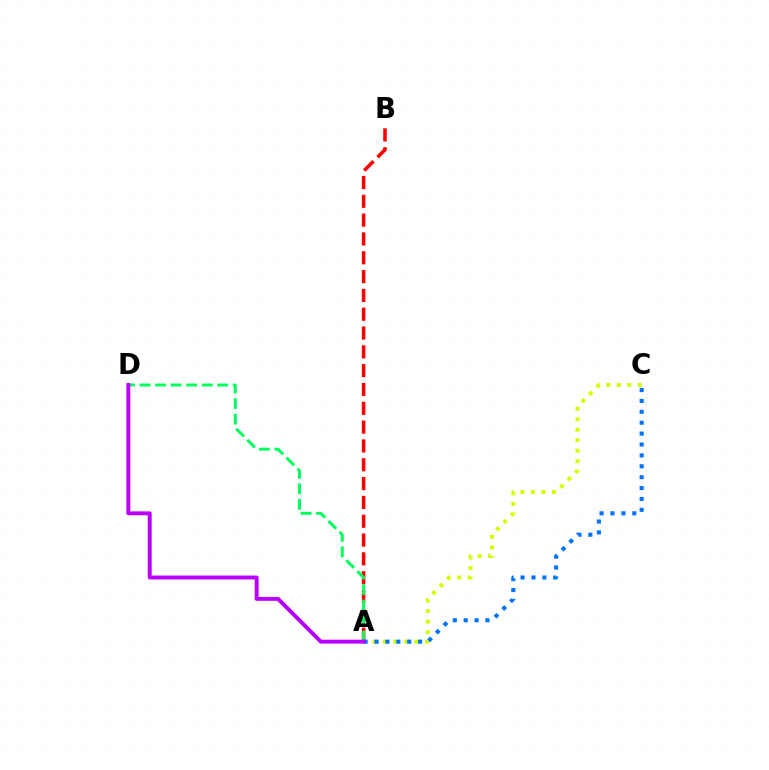{('A', 'C'): [{'color': '#d1ff00', 'line_style': 'dotted', 'thickness': 2.85}, {'color': '#0074ff', 'line_style': 'dotted', 'thickness': 2.96}], ('A', 'B'): [{'color': '#ff0000', 'line_style': 'dashed', 'thickness': 2.56}], ('A', 'D'): [{'color': '#00ff5c', 'line_style': 'dashed', 'thickness': 2.11}, {'color': '#b900ff', 'line_style': 'solid', 'thickness': 2.81}]}